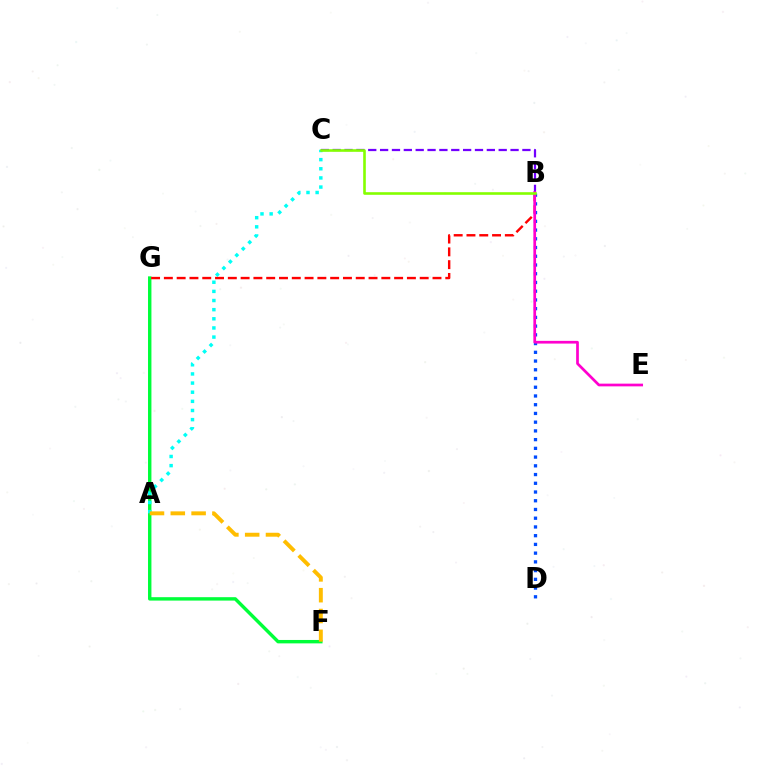{('F', 'G'): [{'color': '#00ff39', 'line_style': 'solid', 'thickness': 2.46}], ('B', 'G'): [{'color': '#ff0000', 'line_style': 'dashed', 'thickness': 1.74}], ('A', 'C'): [{'color': '#00fff6', 'line_style': 'dotted', 'thickness': 2.48}], ('B', 'D'): [{'color': '#004bff', 'line_style': 'dotted', 'thickness': 2.37}], ('B', 'C'): [{'color': '#7200ff', 'line_style': 'dashed', 'thickness': 1.61}, {'color': '#84ff00', 'line_style': 'solid', 'thickness': 1.88}], ('B', 'E'): [{'color': '#ff00cf', 'line_style': 'solid', 'thickness': 1.95}], ('A', 'F'): [{'color': '#ffbd00', 'line_style': 'dashed', 'thickness': 2.83}]}